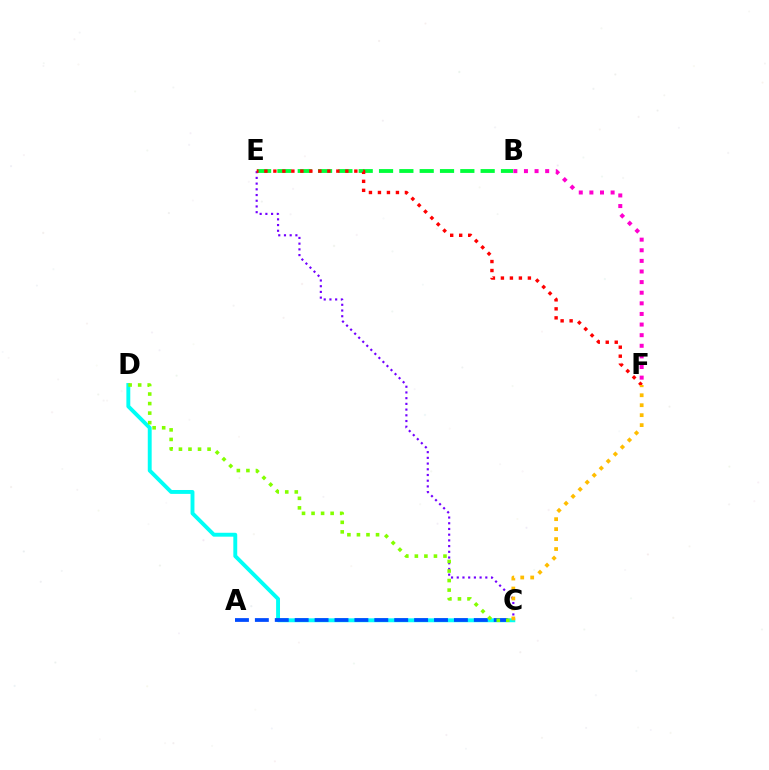{('B', 'F'): [{'color': '#ff00cf', 'line_style': 'dotted', 'thickness': 2.88}], ('B', 'E'): [{'color': '#00ff39', 'line_style': 'dashed', 'thickness': 2.76}], ('C', 'E'): [{'color': '#7200ff', 'line_style': 'dotted', 'thickness': 1.55}], ('C', 'D'): [{'color': '#00fff6', 'line_style': 'solid', 'thickness': 2.8}, {'color': '#84ff00', 'line_style': 'dotted', 'thickness': 2.59}], ('E', 'F'): [{'color': '#ff0000', 'line_style': 'dotted', 'thickness': 2.44}], ('C', 'F'): [{'color': '#ffbd00', 'line_style': 'dotted', 'thickness': 2.71}], ('A', 'C'): [{'color': '#004bff', 'line_style': 'dashed', 'thickness': 2.7}]}